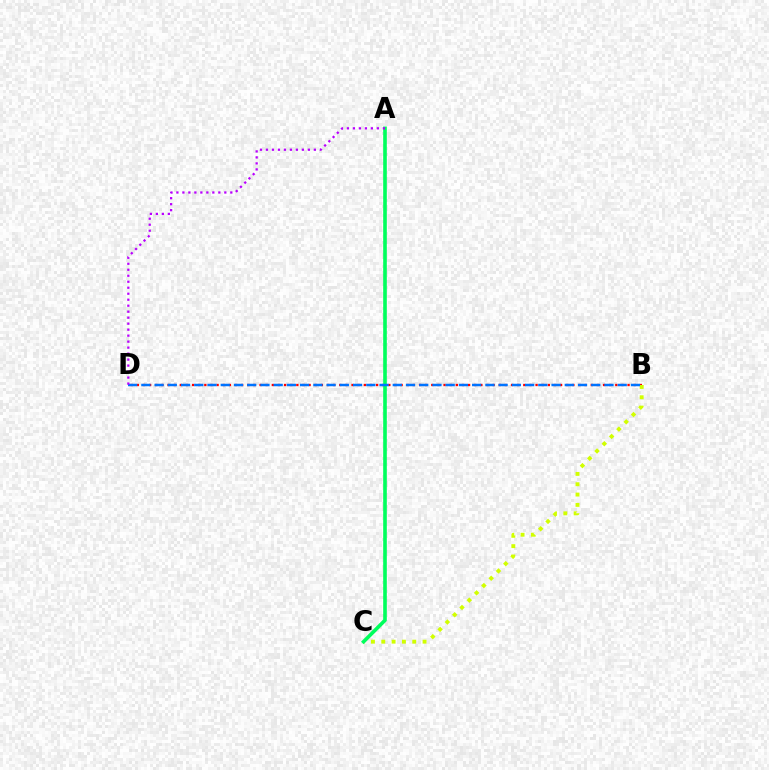{('B', 'D'): [{'color': '#ff0000', 'line_style': 'dotted', 'thickness': 1.67}, {'color': '#0074ff', 'line_style': 'dashed', 'thickness': 1.8}], ('B', 'C'): [{'color': '#d1ff00', 'line_style': 'dotted', 'thickness': 2.8}], ('A', 'C'): [{'color': '#00ff5c', 'line_style': 'solid', 'thickness': 2.61}], ('A', 'D'): [{'color': '#b900ff', 'line_style': 'dotted', 'thickness': 1.63}]}